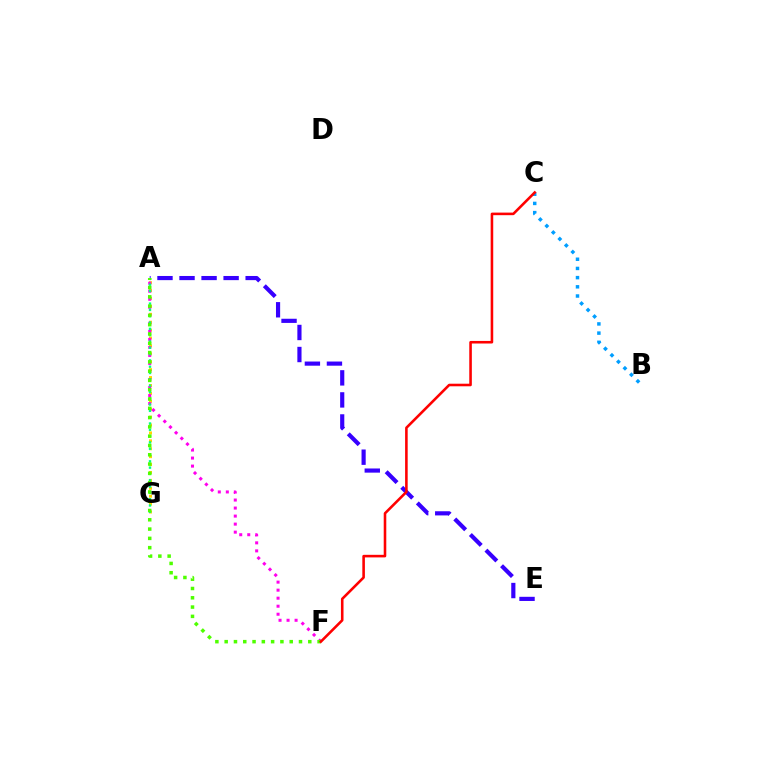{('B', 'C'): [{'color': '#009eff', 'line_style': 'dotted', 'thickness': 2.5}], ('A', 'E'): [{'color': '#3700ff', 'line_style': 'dashed', 'thickness': 2.99}], ('A', 'G'): [{'color': '#ffd500', 'line_style': 'dotted', 'thickness': 2.15}, {'color': '#00ff86', 'line_style': 'dotted', 'thickness': 1.71}], ('A', 'F'): [{'color': '#ff00ed', 'line_style': 'dotted', 'thickness': 2.18}, {'color': '#4fff00', 'line_style': 'dotted', 'thickness': 2.52}], ('C', 'F'): [{'color': '#ff0000', 'line_style': 'solid', 'thickness': 1.86}]}